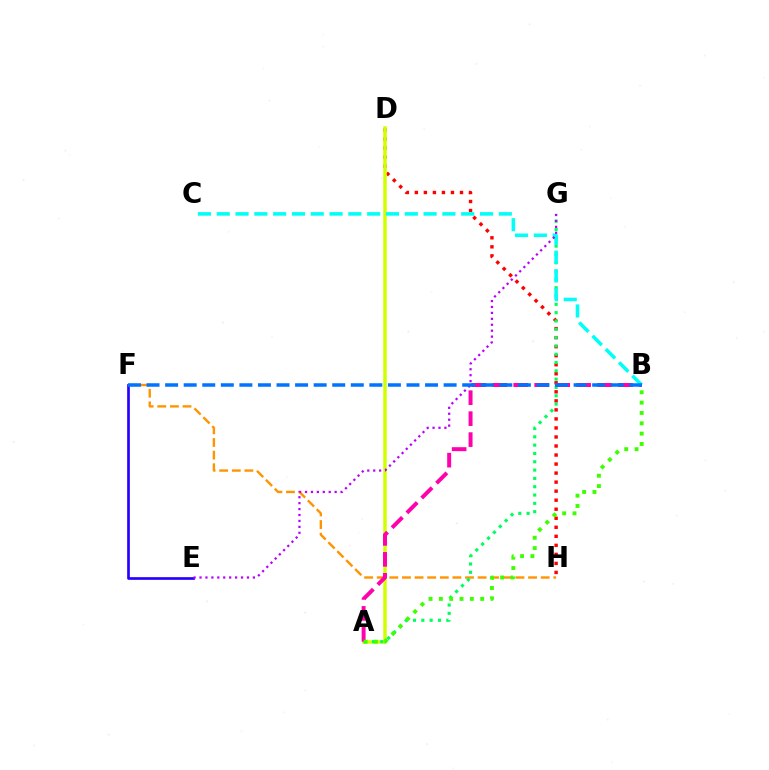{('E', 'F'): [{'color': '#2500ff', 'line_style': 'solid', 'thickness': 1.93}], ('D', 'H'): [{'color': '#ff0000', 'line_style': 'dotted', 'thickness': 2.45}], ('A', 'D'): [{'color': '#d1ff00', 'line_style': 'solid', 'thickness': 2.52}], ('F', 'H'): [{'color': '#ff9400', 'line_style': 'dashed', 'thickness': 1.71}], ('A', 'G'): [{'color': '#00ff5c', 'line_style': 'dotted', 'thickness': 2.26}], ('A', 'B'): [{'color': '#ff00ac', 'line_style': 'dashed', 'thickness': 2.85}, {'color': '#3dff00', 'line_style': 'dotted', 'thickness': 2.81}], ('B', 'C'): [{'color': '#00fff6', 'line_style': 'dashed', 'thickness': 2.55}], ('E', 'G'): [{'color': '#b900ff', 'line_style': 'dotted', 'thickness': 1.61}], ('B', 'F'): [{'color': '#0074ff', 'line_style': 'dashed', 'thickness': 2.52}]}